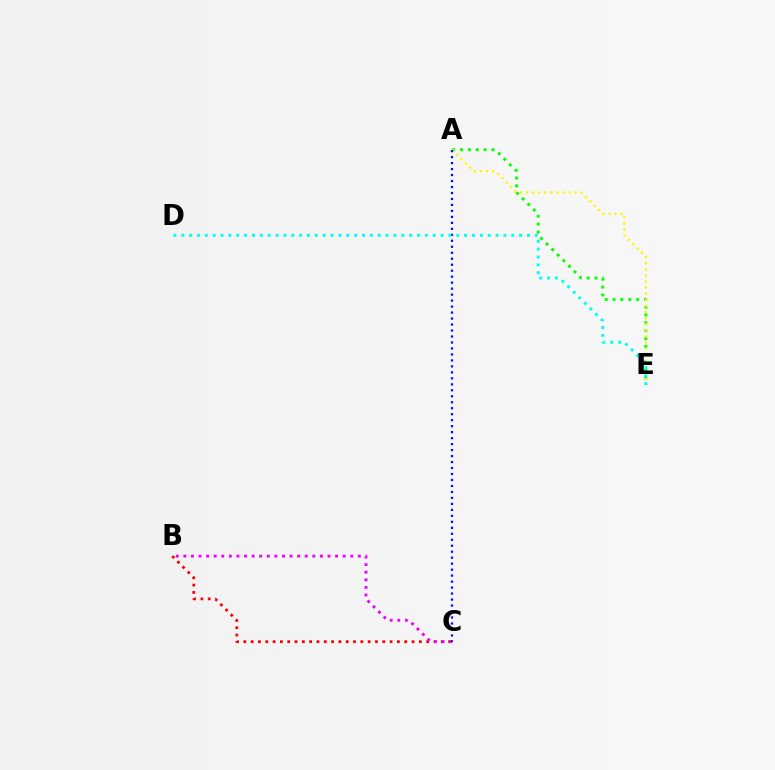{('A', 'E'): [{'color': '#08ff00', 'line_style': 'dotted', 'thickness': 2.14}, {'color': '#fcf500', 'line_style': 'dotted', 'thickness': 1.66}], ('B', 'C'): [{'color': '#ff0000', 'line_style': 'dotted', 'thickness': 1.99}, {'color': '#ee00ff', 'line_style': 'dotted', 'thickness': 2.06}], ('A', 'C'): [{'color': '#0010ff', 'line_style': 'dotted', 'thickness': 1.62}], ('D', 'E'): [{'color': '#00fff6', 'line_style': 'dotted', 'thickness': 2.13}]}